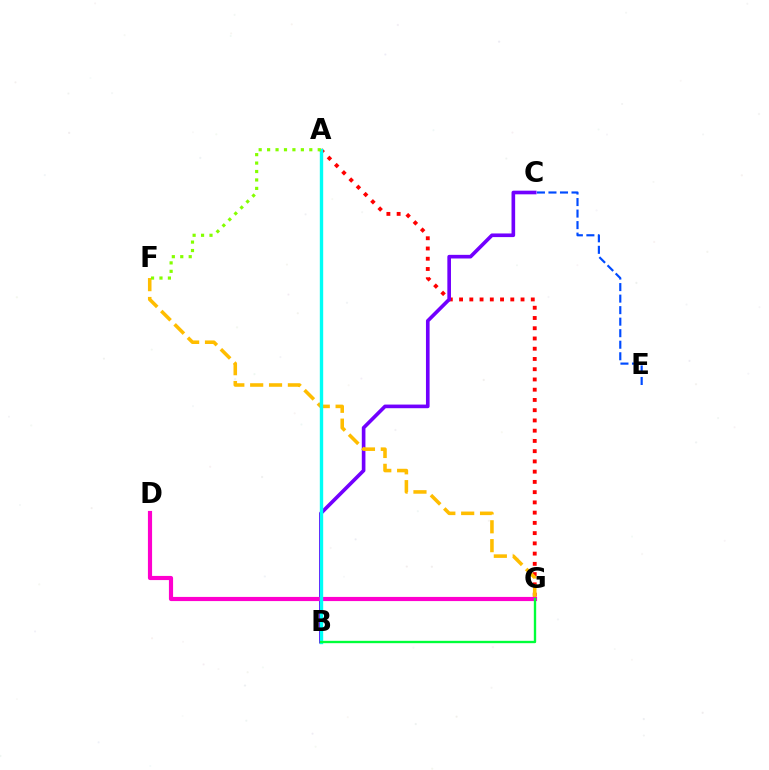{('A', 'G'): [{'color': '#ff0000', 'line_style': 'dotted', 'thickness': 2.78}], ('C', 'E'): [{'color': '#004bff', 'line_style': 'dashed', 'thickness': 1.57}], ('B', 'C'): [{'color': '#7200ff', 'line_style': 'solid', 'thickness': 2.62}], ('F', 'G'): [{'color': '#ffbd00', 'line_style': 'dashed', 'thickness': 2.56}], ('D', 'G'): [{'color': '#ff00cf', 'line_style': 'solid', 'thickness': 2.99}], ('A', 'B'): [{'color': '#00fff6', 'line_style': 'solid', 'thickness': 2.43}], ('B', 'G'): [{'color': '#00ff39', 'line_style': 'solid', 'thickness': 1.7}], ('A', 'F'): [{'color': '#84ff00', 'line_style': 'dotted', 'thickness': 2.29}]}